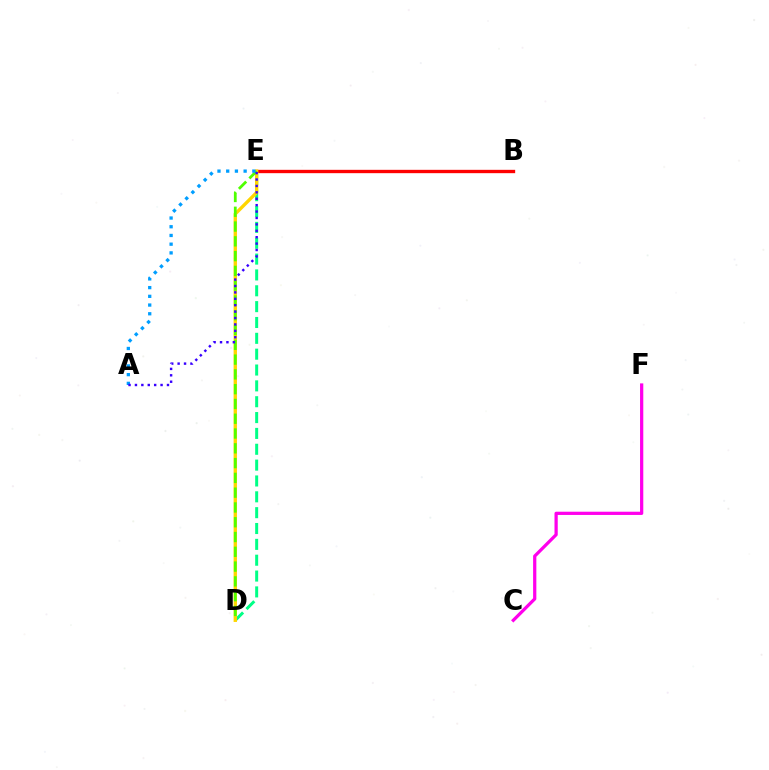{('B', 'E'): [{'color': '#ff0000', 'line_style': 'solid', 'thickness': 2.41}], ('D', 'E'): [{'color': '#00ff86', 'line_style': 'dashed', 'thickness': 2.15}, {'color': '#ffd500', 'line_style': 'solid', 'thickness': 2.41}, {'color': '#4fff00', 'line_style': 'dashed', 'thickness': 2.01}], ('C', 'F'): [{'color': '#ff00ed', 'line_style': 'solid', 'thickness': 2.33}], ('A', 'E'): [{'color': '#009eff', 'line_style': 'dotted', 'thickness': 2.37}, {'color': '#3700ff', 'line_style': 'dotted', 'thickness': 1.74}]}